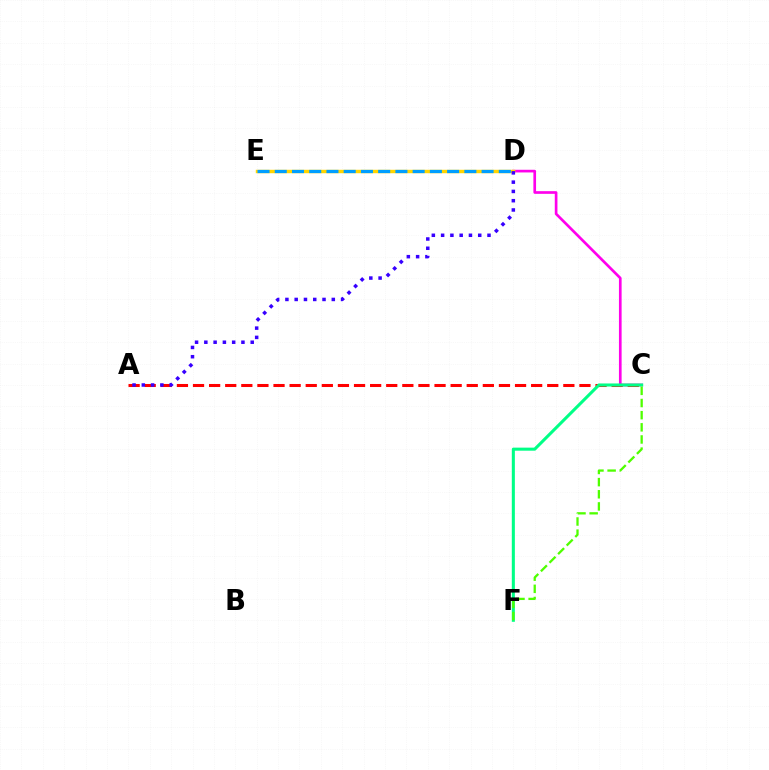{('C', 'D'): [{'color': '#ff00ed', 'line_style': 'solid', 'thickness': 1.92}], ('D', 'E'): [{'color': '#ffd500', 'line_style': 'solid', 'thickness': 2.48}, {'color': '#009eff', 'line_style': 'dashed', 'thickness': 2.34}], ('A', 'C'): [{'color': '#ff0000', 'line_style': 'dashed', 'thickness': 2.19}], ('C', 'F'): [{'color': '#00ff86', 'line_style': 'solid', 'thickness': 2.2}, {'color': '#4fff00', 'line_style': 'dashed', 'thickness': 1.65}], ('A', 'D'): [{'color': '#3700ff', 'line_style': 'dotted', 'thickness': 2.52}]}